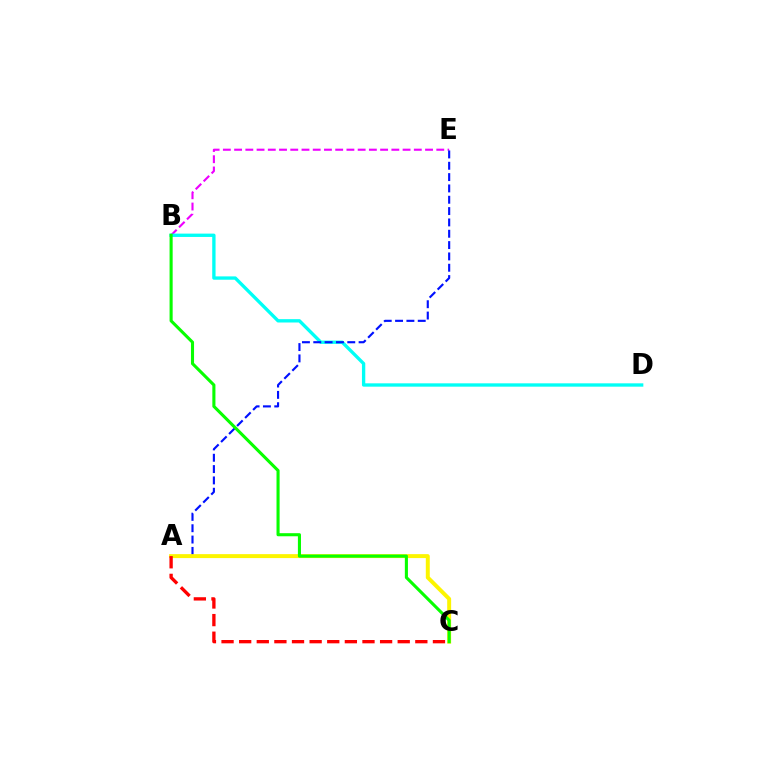{('B', 'E'): [{'color': '#ee00ff', 'line_style': 'dashed', 'thickness': 1.53}], ('B', 'D'): [{'color': '#00fff6', 'line_style': 'solid', 'thickness': 2.4}], ('A', 'E'): [{'color': '#0010ff', 'line_style': 'dashed', 'thickness': 1.54}], ('A', 'C'): [{'color': '#fcf500', 'line_style': 'solid', 'thickness': 2.84}, {'color': '#ff0000', 'line_style': 'dashed', 'thickness': 2.39}], ('B', 'C'): [{'color': '#08ff00', 'line_style': 'solid', 'thickness': 2.22}]}